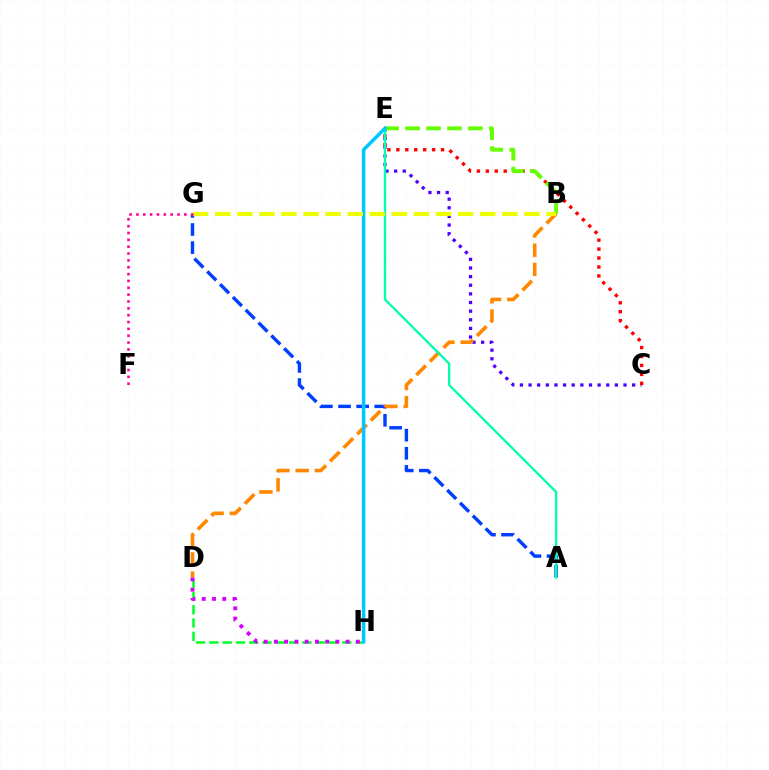{('C', 'E'): [{'color': '#4f00ff', 'line_style': 'dotted', 'thickness': 2.35}, {'color': '#ff0000', 'line_style': 'dotted', 'thickness': 2.43}], ('B', 'E'): [{'color': '#66ff00', 'line_style': 'dashed', 'thickness': 2.84}], ('A', 'G'): [{'color': '#003fff', 'line_style': 'dashed', 'thickness': 2.46}], ('B', 'D'): [{'color': '#ff8800', 'line_style': 'dashed', 'thickness': 2.61}], ('A', 'E'): [{'color': '#00ffaf', 'line_style': 'solid', 'thickness': 1.66}], ('D', 'H'): [{'color': '#00ff27', 'line_style': 'dashed', 'thickness': 1.81}, {'color': '#d600ff', 'line_style': 'dotted', 'thickness': 2.78}], ('E', 'H'): [{'color': '#00c7ff', 'line_style': 'solid', 'thickness': 2.52}], ('B', 'G'): [{'color': '#eeff00', 'line_style': 'dashed', 'thickness': 3.0}], ('F', 'G'): [{'color': '#ff00a0', 'line_style': 'dotted', 'thickness': 1.86}]}